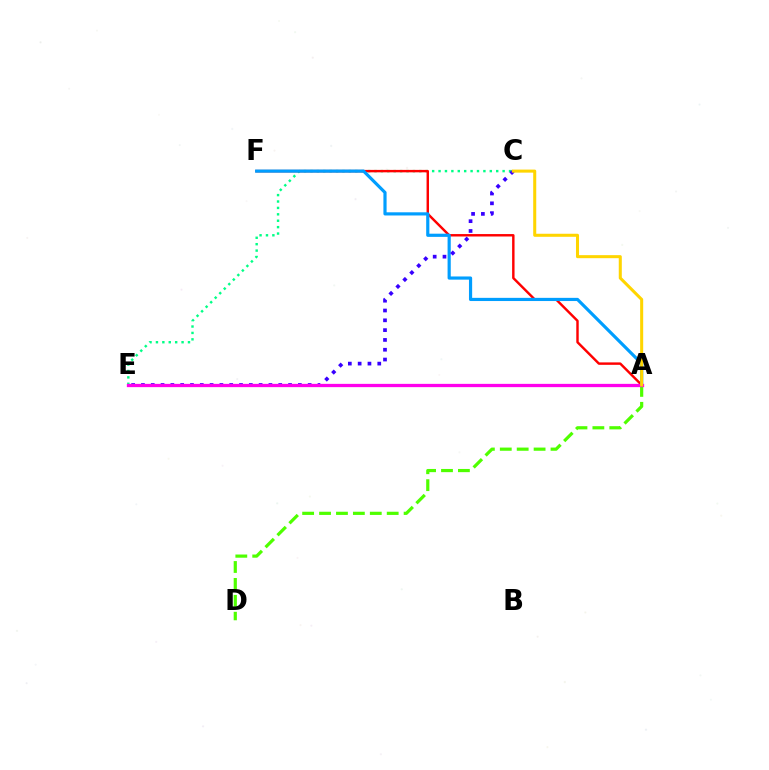{('C', 'E'): [{'color': '#00ff86', 'line_style': 'dotted', 'thickness': 1.74}, {'color': '#3700ff', 'line_style': 'dotted', 'thickness': 2.66}], ('A', 'F'): [{'color': '#ff0000', 'line_style': 'solid', 'thickness': 1.75}, {'color': '#009eff', 'line_style': 'solid', 'thickness': 2.29}], ('A', 'D'): [{'color': '#4fff00', 'line_style': 'dashed', 'thickness': 2.3}], ('A', 'E'): [{'color': '#ff00ed', 'line_style': 'solid', 'thickness': 2.37}], ('A', 'C'): [{'color': '#ffd500', 'line_style': 'solid', 'thickness': 2.19}]}